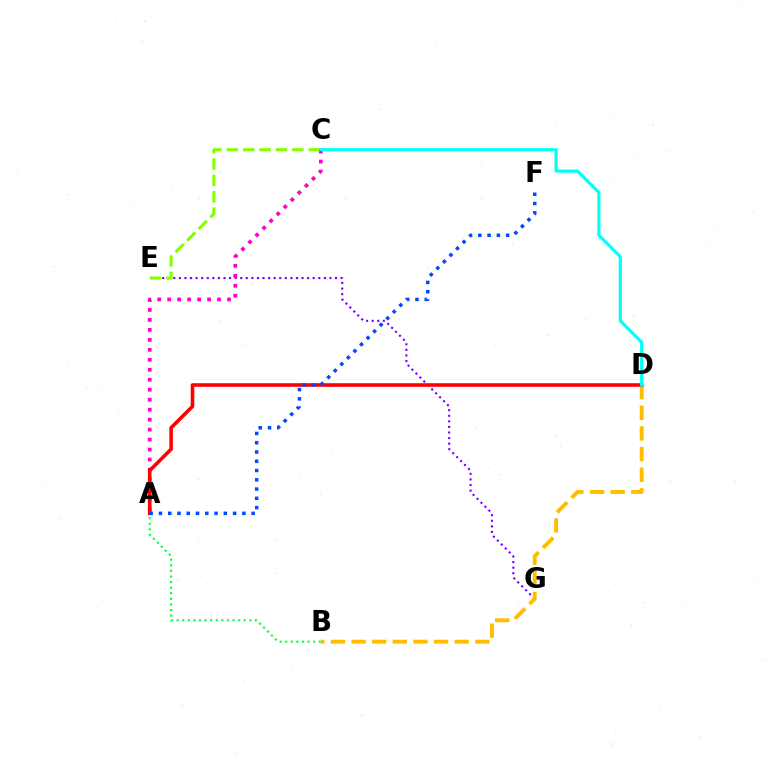{('E', 'G'): [{'color': '#7200ff', 'line_style': 'dotted', 'thickness': 1.52}], ('A', 'B'): [{'color': '#00ff39', 'line_style': 'dotted', 'thickness': 1.52}], ('C', 'E'): [{'color': '#84ff00', 'line_style': 'dashed', 'thickness': 2.23}], ('A', 'C'): [{'color': '#ff00cf', 'line_style': 'dotted', 'thickness': 2.71}], ('B', 'D'): [{'color': '#ffbd00', 'line_style': 'dashed', 'thickness': 2.8}], ('A', 'D'): [{'color': '#ff0000', 'line_style': 'solid', 'thickness': 2.59}], ('C', 'D'): [{'color': '#00fff6', 'line_style': 'solid', 'thickness': 2.27}], ('A', 'F'): [{'color': '#004bff', 'line_style': 'dotted', 'thickness': 2.52}]}